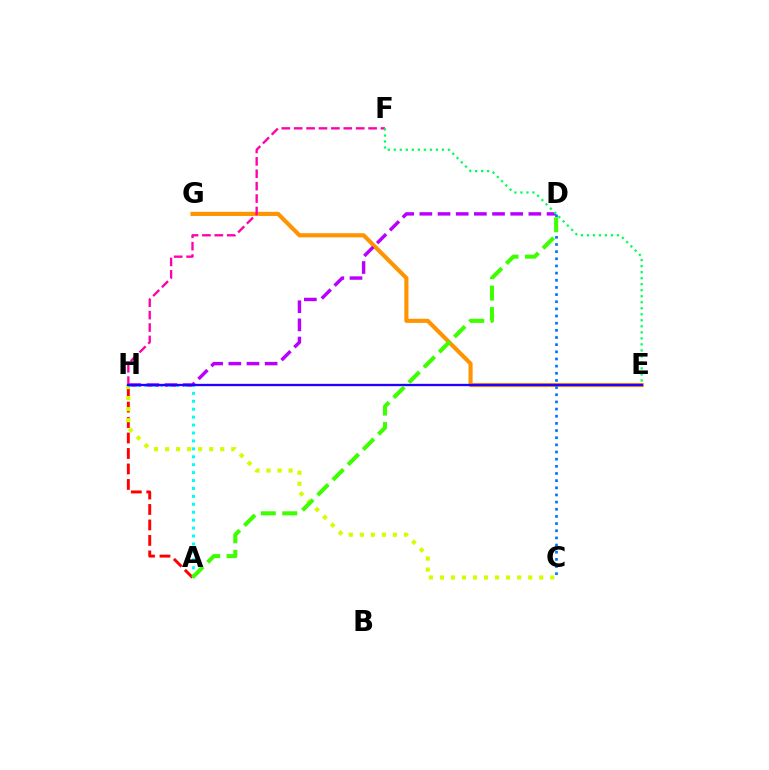{('A', 'H'): [{'color': '#ff0000', 'line_style': 'dashed', 'thickness': 2.1}, {'color': '#00fff6', 'line_style': 'dotted', 'thickness': 2.15}], ('E', 'G'): [{'color': '#ff9400', 'line_style': 'solid', 'thickness': 2.97}], ('C', 'H'): [{'color': '#d1ff00', 'line_style': 'dotted', 'thickness': 3.0}], ('D', 'H'): [{'color': '#b900ff', 'line_style': 'dashed', 'thickness': 2.47}], ('F', 'H'): [{'color': '#ff00ac', 'line_style': 'dashed', 'thickness': 1.68}], ('C', 'D'): [{'color': '#0074ff', 'line_style': 'dotted', 'thickness': 1.94}], ('E', 'F'): [{'color': '#00ff5c', 'line_style': 'dotted', 'thickness': 1.63}], ('E', 'H'): [{'color': '#2500ff', 'line_style': 'solid', 'thickness': 1.67}], ('A', 'D'): [{'color': '#3dff00', 'line_style': 'dashed', 'thickness': 2.92}]}